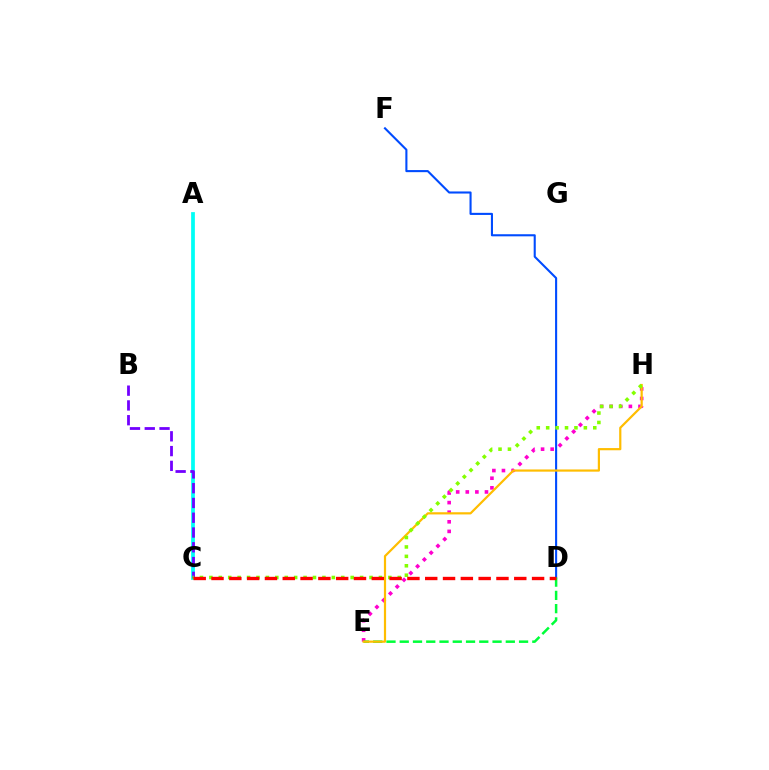{('E', 'H'): [{'color': '#ff00cf', 'line_style': 'dotted', 'thickness': 2.61}, {'color': '#ffbd00', 'line_style': 'solid', 'thickness': 1.58}], ('D', 'F'): [{'color': '#004bff', 'line_style': 'solid', 'thickness': 1.51}], ('D', 'E'): [{'color': '#00ff39', 'line_style': 'dashed', 'thickness': 1.8}], ('A', 'C'): [{'color': '#00fff6', 'line_style': 'solid', 'thickness': 2.7}], ('B', 'C'): [{'color': '#7200ff', 'line_style': 'dashed', 'thickness': 2.01}], ('C', 'H'): [{'color': '#84ff00', 'line_style': 'dotted', 'thickness': 2.56}], ('C', 'D'): [{'color': '#ff0000', 'line_style': 'dashed', 'thickness': 2.42}]}